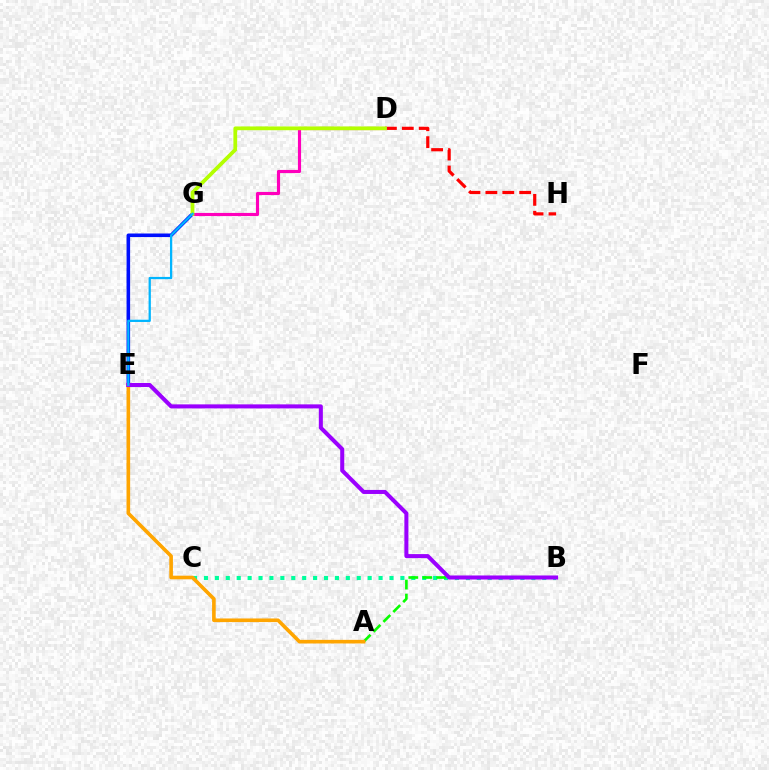{('E', 'G'): [{'color': '#0010ff', 'line_style': 'solid', 'thickness': 2.56}, {'color': '#00b5ff', 'line_style': 'solid', 'thickness': 1.64}], ('D', 'H'): [{'color': '#ff0000', 'line_style': 'dashed', 'thickness': 2.3}], ('B', 'C'): [{'color': '#00ff9d', 'line_style': 'dotted', 'thickness': 2.97}], ('A', 'B'): [{'color': '#08ff00', 'line_style': 'dashed', 'thickness': 1.9}], ('D', 'G'): [{'color': '#ff00bd', 'line_style': 'solid', 'thickness': 2.26}, {'color': '#b3ff00', 'line_style': 'solid', 'thickness': 2.71}], ('A', 'E'): [{'color': '#ffa500', 'line_style': 'solid', 'thickness': 2.61}], ('B', 'E'): [{'color': '#9b00ff', 'line_style': 'solid', 'thickness': 2.91}]}